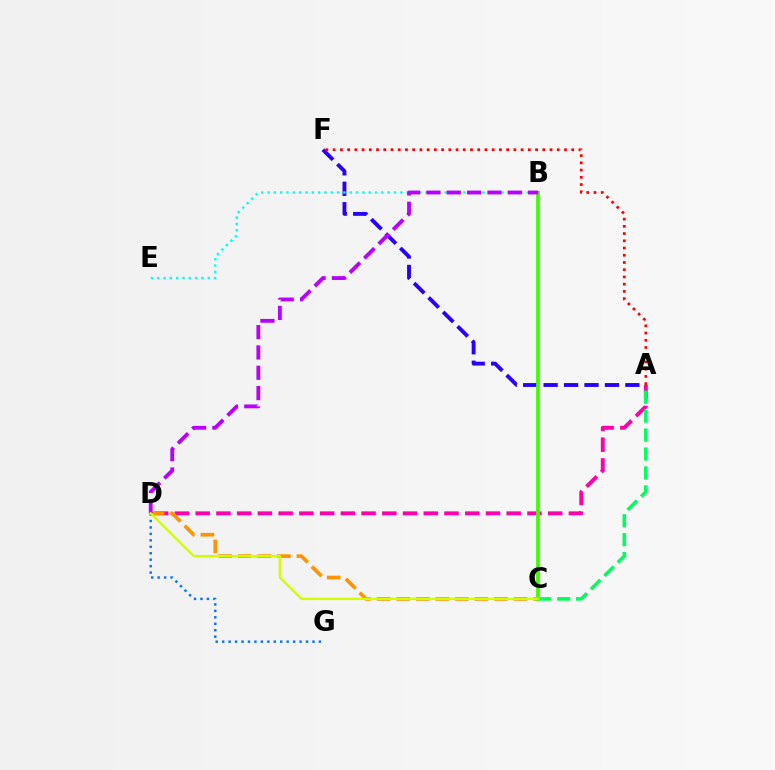{('A', 'F'): [{'color': '#2500ff', 'line_style': 'dashed', 'thickness': 2.78}, {'color': '#ff0000', 'line_style': 'dotted', 'thickness': 1.96}], ('B', 'E'): [{'color': '#00fff6', 'line_style': 'dotted', 'thickness': 1.72}], ('A', 'D'): [{'color': '#ff00ac', 'line_style': 'dashed', 'thickness': 2.82}], ('A', 'C'): [{'color': '#00ff5c', 'line_style': 'dashed', 'thickness': 2.57}], ('C', 'D'): [{'color': '#ff9400', 'line_style': 'dashed', 'thickness': 2.66}, {'color': '#d1ff00', 'line_style': 'solid', 'thickness': 1.7}], ('D', 'G'): [{'color': '#0074ff', 'line_style': 'dotted', 'thickness': 1.75}], ('B', 'C'): [{'color': '#3dff00', 'line_style': 'solid', 'thickness': 2.72}], ('B', 'D'): [{'color': '#b900ff', 'line_style': 'dashed', 'thickness': 2.76}]}